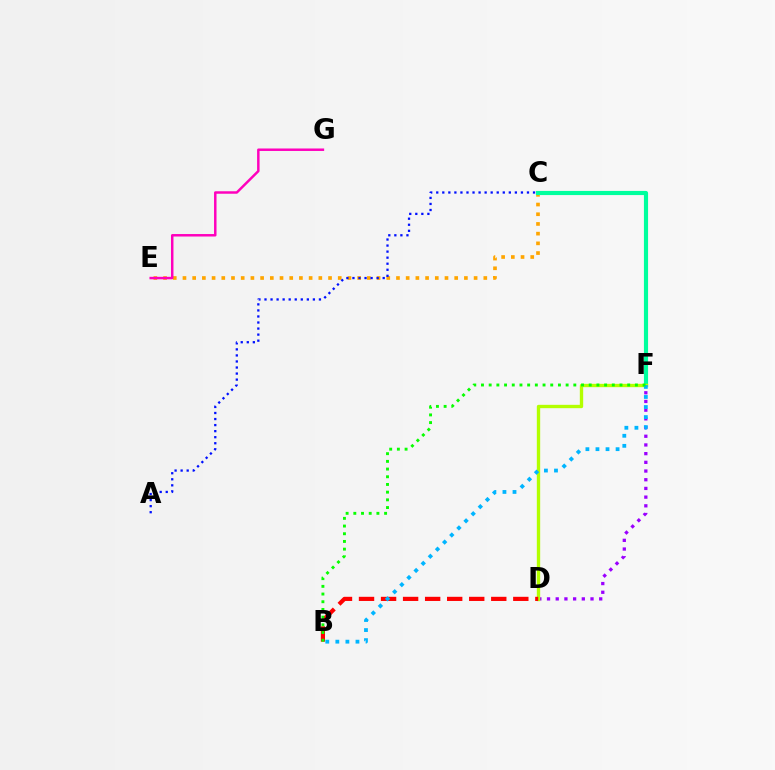{('D', 'F'): [{'color': '#9b00ff', 'line_style': 'dotted', 'thickness': 2.36}, {'color': '#b3ff00', 'line_style': 'solid', 'thickness': 2.41}], ('C', 'E'): [{'color': '#ffa500', 'line_style': 'dotted', 'thickness': 2.64}], ('C', 'F'): [{'color': '#00ff9d', 'line_style': 'solid', 'thickness': 2.98}], ('A', 'C'): [{'color': '#0010ff', 'line_style': 'dotted', 'thickness': 1.64}], ('B', 'D'): [{'color': '#ff0000', 'line_style': 'dashed', 'thickness': 2.99}], ('B', 'F'): [{'color': '#00b5ff', 'line_style': 'dotted', 'thickness': 2.73}, {'color': '#08ff00', 'line_style': 'dotted', 'thickness': 2.09}], ('E', 'G'): [{'color': '#ff00bd', 'line_style': 'solid', 'thickness': 1.78}]}